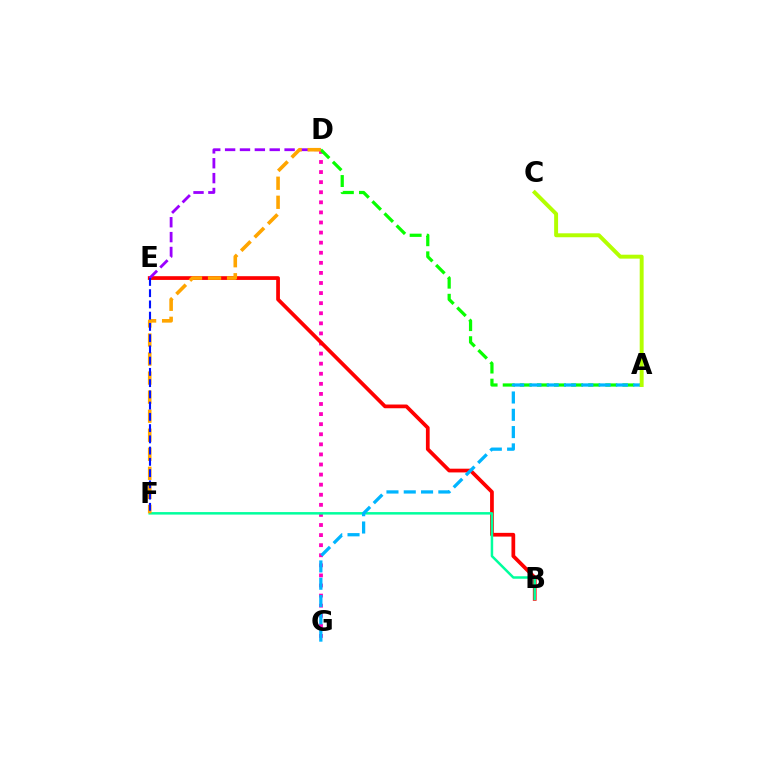{('D', 'G'): [{'color': '#ff00bd', 'line_style': 'dotted', 'thickness': 2.74}], ('B', 'E'): [{'color': '#ff0000', 'line_style': 'solid', 'thickness': 2.69}], ('D', 'E'): [{'color': '#9b00ff', 'line_style': 'dashed', 'thickness': 2.02}], ('A', 'D'): [{'color': '#08ff00', 'line_style': 'dashed', 'thickness': 2.32}], ('B', 'F'): [{'color': '#00ff9d', 'line_style': 'solid', 'thickness': 1.8}], ('A', 'G'): [{'color': '#00b5ff', 'line_style': 'dashed', 'thickness': 2.35}], ('D', 'F'): [{'color': '#ffa500', 'line_style': 'dashed', 'thickness': 2.59}], ('E', 'F'): [{'color': '#0010ff', 'line_style': 'dashed', 'thickness': 1.53}], ('A', 'C'): [{'color': '#b3ff00', 'line_style': 'solid', 'thickness': 2.83}]}